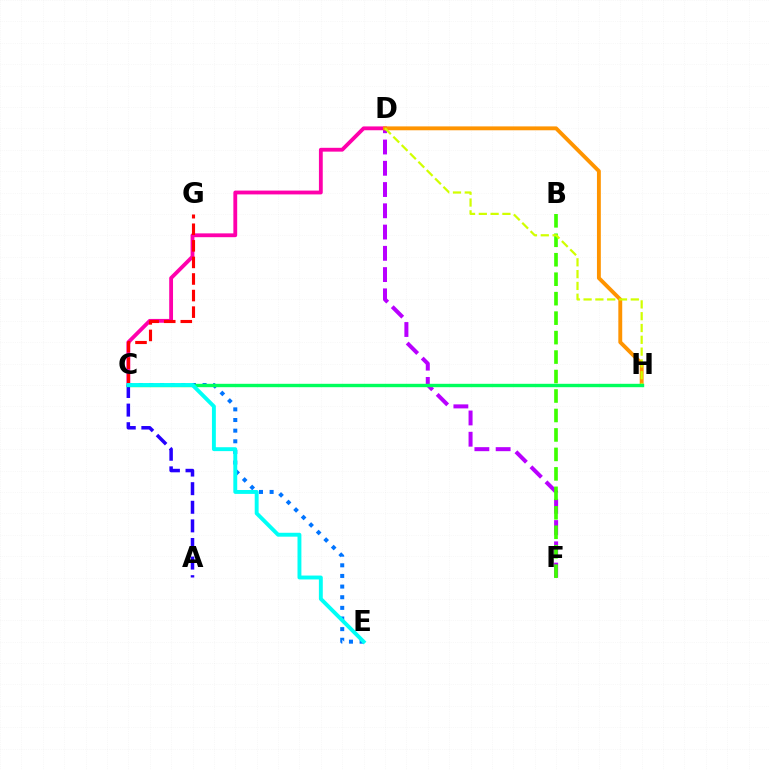{('D', 'F'): [{'color': '#b900ff', 'line_style': 'dashed', 'thickness': 2.89}], ('C', 'D'): [{'color': '#ff00ac', 'line_style': 'solid', 'thickness': 2.75}], ('C', 'G'): [{'color': '#ff0000', 'line_style': 'dashed', 'thickness': 2.25}], ('C', 'E'): [{'color': '#0074ff', 'line_style': 'dotted', 'thickness': 2.89}, {'color': '#00fff6', 'line_style': 'solid', 'thickness': 2.81}], ('D', 'H'): [{'color': '#ff9400', 'line_style': 'solid', 'thickness': 2.79}, {'color': '#d1ff00', 'line_style': 'dashed', 'thickness': 1.6}], ('B', 'F'): [{'color': '#3dff00', 'line_style': 'dashed', 'thickness': 2.64}], ('A', 'C'): [{'color': '#2500ff', 'line_style': 'dashed', 'thickness': 2.53}], ('C', 'H'): [{'color': '#00ff5c', 'line_style': 'solid', 'thickness': 2.44}]}